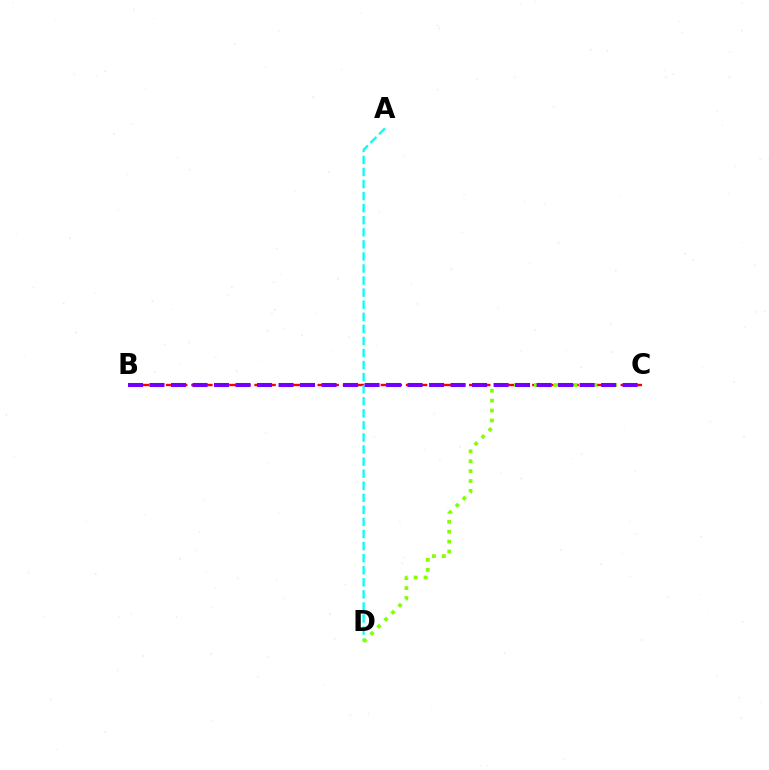{('B', 'C'): [{'color': '#ff0000', 'line_style': 'dashed', 'thickness': 1.72}, {'color': '#7200ff', 'line_style': 'dashed', 'thickness': 2.92}], ('A', 'D'): [{'color': '#00fff6', 'line_style': 'dashed', 'thickness': 1.64}], ('C', 'D'): [{'color': '#84ff00', 'line_style': 'dotted', 'thickness': 2.69}]}